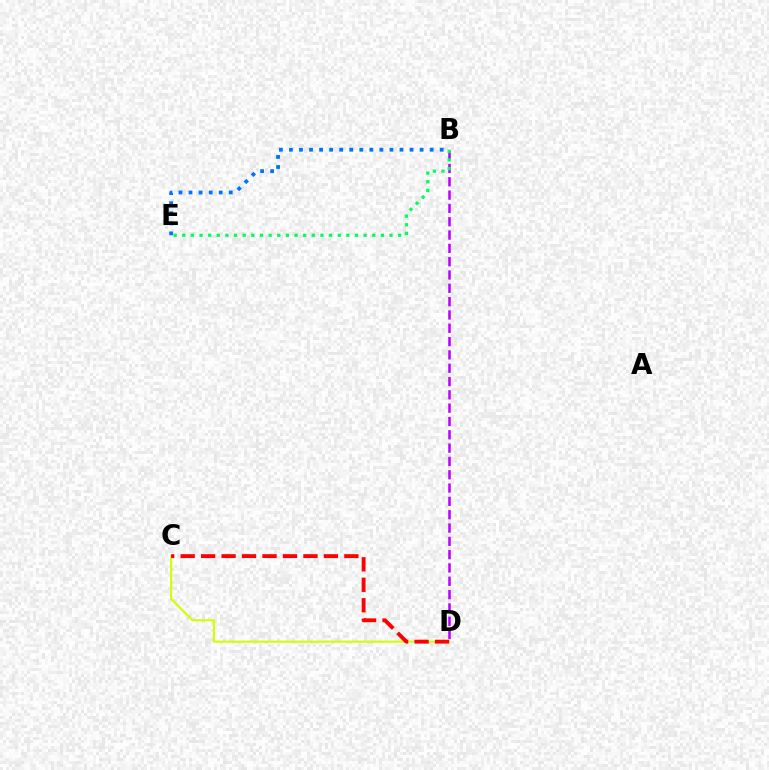{('C', 'D'): [{'color': '#d1ff00', 'line_style': 'solid', 'thickness': 1.52}, {'color': '#ff0000', 'line_style': 'dashed', 'thickness': 2.78}], ('B', 'D'): [{'color': '#b900ff', 'line_style': 'dashed', 'thickness': 1.81}], ('B', 'E'): [{'color': '#00ff5c', 'line_style': 'dotted', 'thickness': 2.35}, {'color': '#0074ff', 'line_style': 'dotted', 'thickness': 2.73}]}